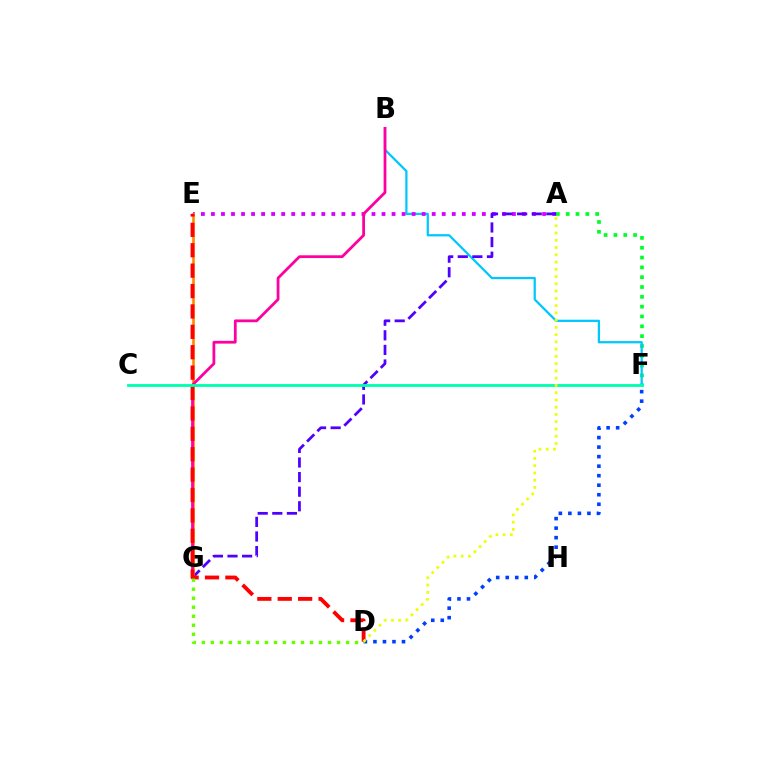{('A', 'F'): [{'color': '#00ff27', 'line_style': 'dotted', 'thickness': 2.67}], ('B', 'F'): [{'color': '#00c7ff', 'line_style': 'solid', 'thickness': 1.61}], ('A', 'E'): [{'color': '#d600ff', 'line_style': 'dotted', 'thickness': 2.73}], ('A', 'G'): [{'color': '#4f00ff', 'line_style': 'dashed', 'thickness': 1.98}], ('E', 'G'): [{'color': '#ff8800', 'line_style': 'solid', 'thickness': 1.89}], ('B', 'G'): [{'color': '#ff00a0', 'line_style': 'solid', 'thickness': 2.0}], ('D', 'E'): [{'color': '#ff0000', 'line_style': 'dashed', 'thickness': 2.77}], ('D', 'F'): [{'color': '#003fff', 'line_style': 'dotted', 'thickness': 2.59}], ('D', 'G'): [{'color': '#66ff00', 'line_style': 'dotted', 'thickness': 2.45}], ('C', 'F'): [{'color': '#00ffaf', 'line_style': 'solid', 'thickness': 2.05}], ('A', 'D'): [{'color': '#eeff00', 'line_style': 'dotted', 'thickness': 1.97}]}